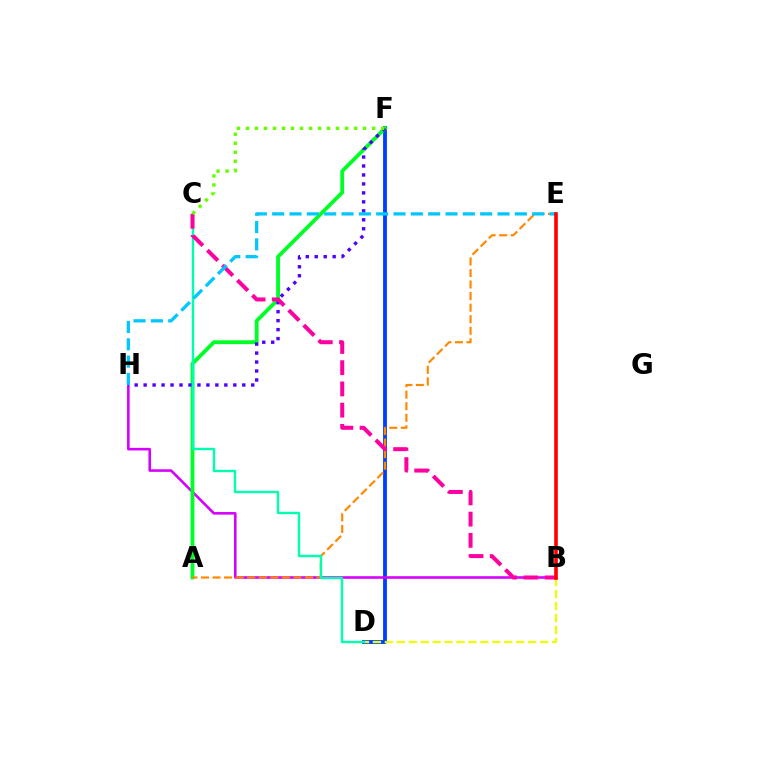{('D', 'F'): [{'color': '#003fff', 'line_style': 'solid', 'thickness': 2.76}], ('B', 'D'): [{'color': '#eeff00', 'line_style': 'dashed', 'thickness': 1.62}], ('B', 'H'): [{'color': '#d600ff', 'line_style': 'solid', 'thickness': 1.87}], ('A', 'F'): [{'color': '#00ff27', 'line_style': 'solid', 'thickness': 2.76}], ('F', 'H'): [{'color': '#4f00ff', 'line_style': 'dotted', 'thickness': 2.44}], ('A', 'E'): [{'color': '#ff8800', 'line_style': 'dashed', 'thickness': 1.57}], ('C', 'D'): [{'color': '#00ffaf', 'line_style': 'solid', 'thickness': 1.72}], ('B', 'C'): [{'color': '#ff00a0', 'line_style': 'dashed', 'thickness': 2.88}], ('C', 'F'): [{'color': '#66ff00', 'line_style': 'dotted', 'thickness': 2.45}], ('E', 'H'): [{'color': '#00c7ff', 'line_style': 'dashed', 'thickness': 2.35}], ('B', 'E'): [{'color': '#ff0000', 'line_style': 'solid', 'thickness': 2.61}]}